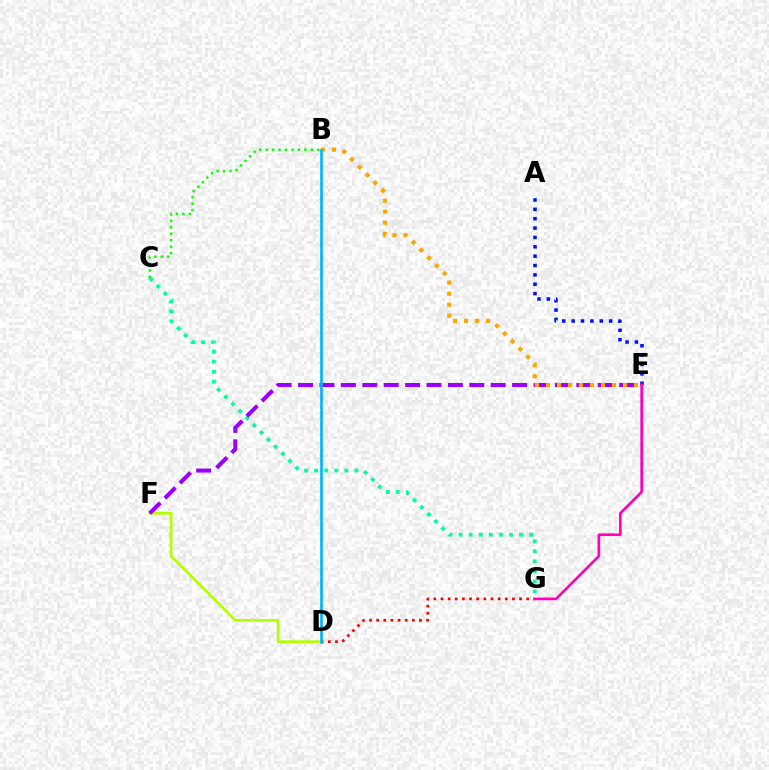{('B', 'C'): [{'color': '#08ff00', 'line_style': 'dotted', 'thickness': 1.75}], ('D', 'F'): [{'color': '#b3ff00', 'line_style': 'solid', 'thickness': 1.91}], ('C', 'G'): [{'color': '#00ff9d', 'line_style': 'dotted', 'thickness': 2.73}], ('D', 'G'): [{'color': '#ff0000', 'line_style': 'dotted', 'thickness': 1.94}], ('A', 'E'): [{'color': '#0010ff', 'line_style': 'dotted', 'thickness': 2.54}], ('E', 'F'): [{'color': '#9b00ff', 'line_style': 'dashed', 'thickness': 2.91}], ('E', 'G'): [{'color': '#ff00bd', 'line_style': 'solid', 'thickness': 1.92}], ('B', 'E'): [{'color': '#ffa500', 'line_style': 'dotted', 'thickness': 2.99}], ('B', 'D'): [{'color': '#00b5ff', 'line_style': 'solid', 'thickness': 1.92}]}